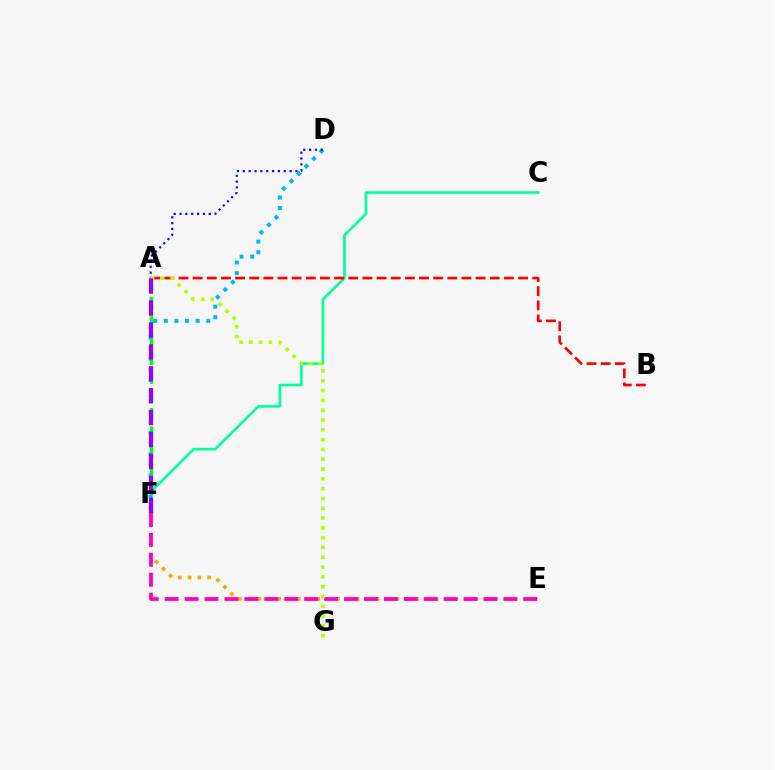{('C', 'F'): [{'color': '#00ff9d', 'line_style': 'solid', 'thickness': 1.9}], ('E', 'F'): [{'color': '#ffa500', 'line_style': 'dotted', 'thickness': 2.67}, {'color': '#ff00bd', 'line_style': 'dashed', 'thickness': 2.71}], ('A', 'F'): [{'color': '#08ff00', 'line_style': 'dashed', 'thickness': 2.52}, {'color': '#9b00ff', 'line_style': 'dashed', 'thickness': 2.98}], ('D', 'F'): [{'color': '#00b5ff', 'line_style': 'dotted', 'thickness': 2.88}], ('A', 'D'): [{'color': '#0010ff', 'line_style': 'dotted', 'thickness': 1.59}], ('A', 'B'): [{'color': '#ff0000', 'line_style': 'dashed', 'thickness': 1.92}], ('A', 'G'): [{'color': '#b3ff00', 'line_style': 'dotted', 'thickness': 2.66}]}